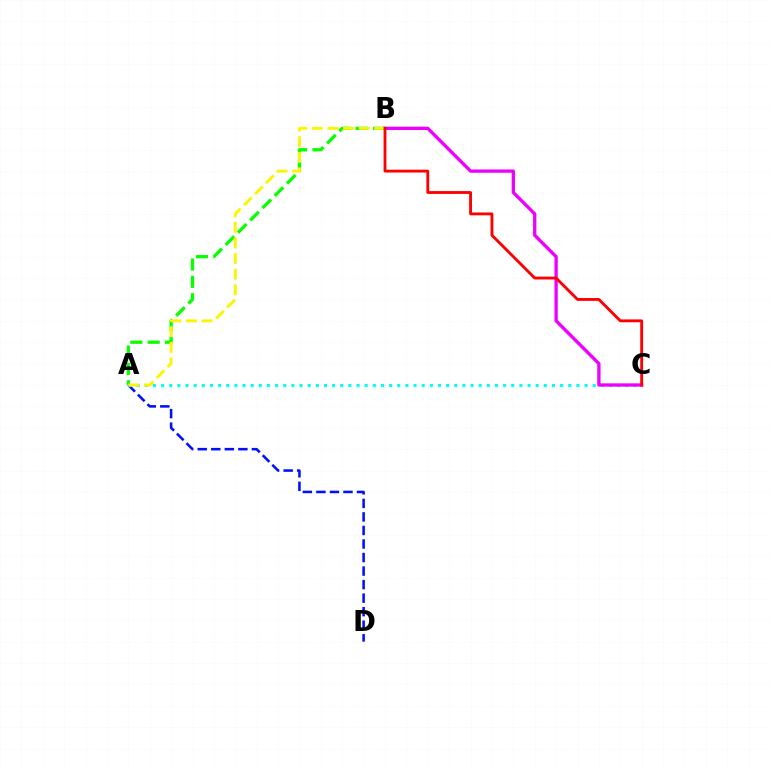{('A', 'B'): [{'color': '#08ff00', 'line_style': 'dashed', 'thickness': 2.35}, {'color': '#fcf500', 'line_style': 'dashed', 'thickness': 2.12}], ('A', 'D'): [{'color': '#0010ff', 'line_style': 'dashed', 'thickness': 1.84}], ('A', 'C'): [{'color': '#00fff6', 'line_style': 'dotted', 'thickness': 2.21}], ('B', 'C'): [{'color': '#ee00ff', 'line_style': 'solid', 'thickness': 2.38}, {'color': '#ff0000', 'line_style': 'solid', 'thickness': 2.05}]}